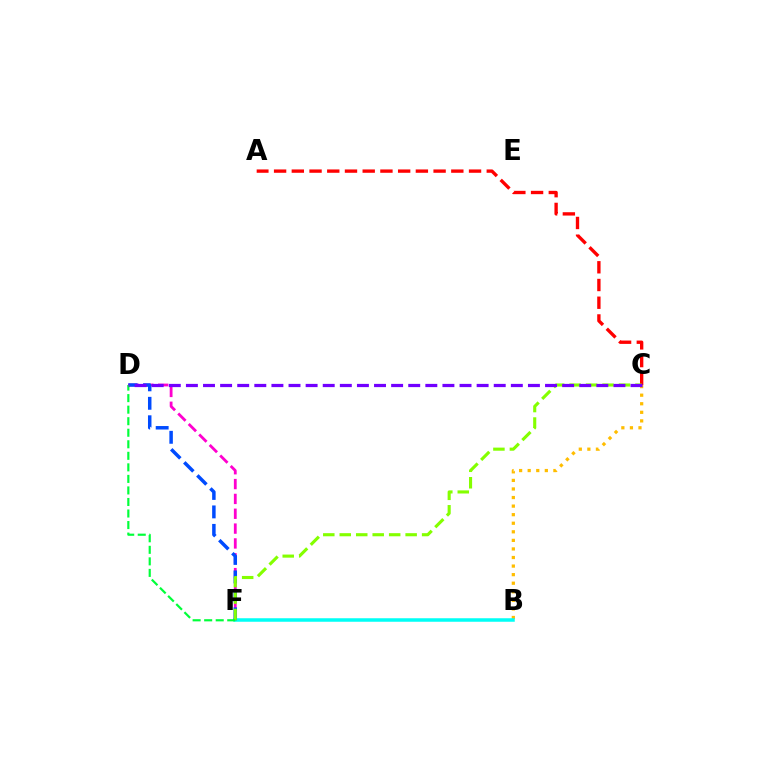{('D', 'F'): [{'color': '#ff00cf', 'line_style': 'dashed', 'thickness': 2.02}, {'color': '#004bff', 'line_style': 'dashed', 'thickness': 2.51}, {'color': '#00ff39', 'line_style': 'dashed', 'thickness': 1.57}], ('B', 'C'): [{'color': '#ffbd00', 'line_style': 'dotted', 'thickness': 2.33}], ('B', 'F'): [{'color': '#00fff6', 'line_style': 'solid', 'thickness': 2.53}], ('A', 'C'): [{'color': '#ff0000', 'line_style': 'dashed', 'thickness': 2.41}], ('C', 'F'): [{'color': '#84ff00', 'line_style': 'dashed', 'thickness': 2.24}], ('C', 'D'): [{'color': '#7200ff', 'line_style': 'dashed', 'thickness': 2.32}]}